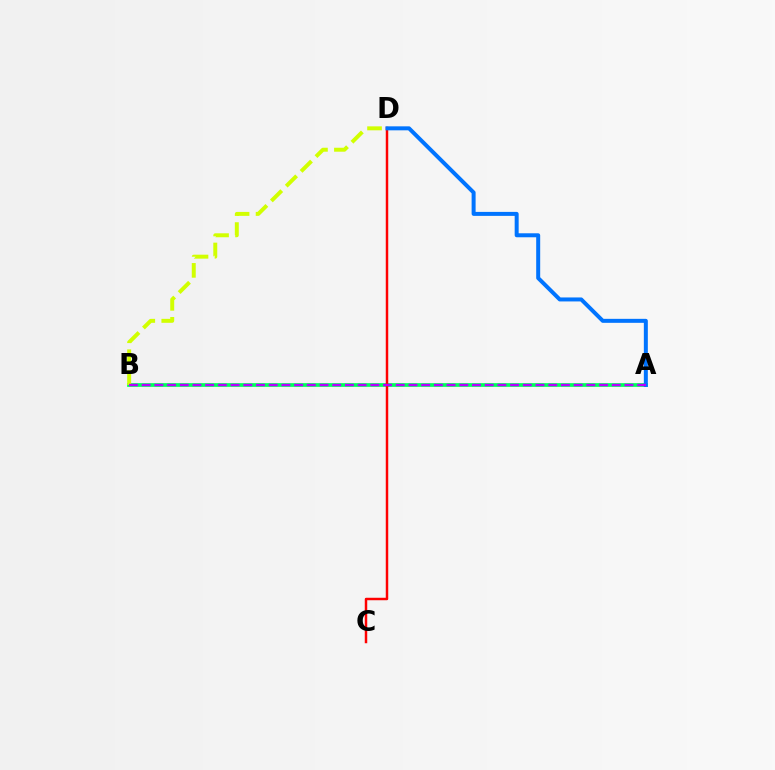{('A', 'B'): [{'color': '#00ff5c', 'line_style': 'solid', 'thickness': 2.68}, {'color': '#b900ff', 'line_style': 'dashed', 'thickness': 1.73}], ('C', 'D'): [{'color': '#ff0000', 'line_style': 'solid', 'thickness': 1.78}], ('B', 'D'): [{'color': '#d1ff00', 'line_style': 'dashed', 'thickness': 2.85}], ('A', 'D'): [{'color': '#0074ff', 'line_style': 'solid', 'thickness': 2.87}]}